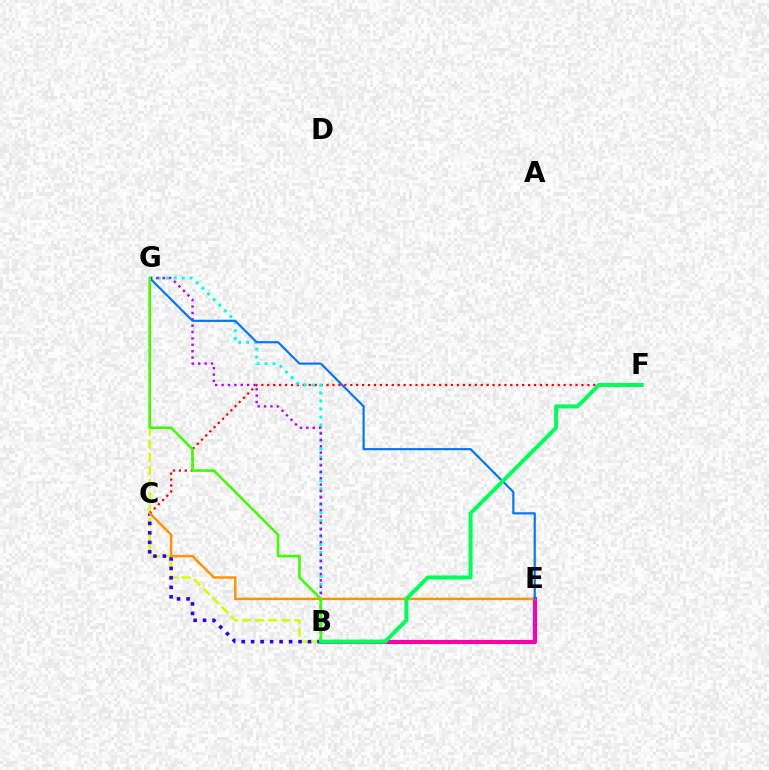{('B', 'G'): [{'color': '#d1ff00', 'line_style': 'dashed', 'thickness': 1.77}, {'color': '#00fff6', 'line_style': 'dotted', 'thickness': 2.17}, {'color': '#b900ff', 'line_style': 'dotted', 'thickness': 1.74}, {'color': '#3dff00', 'line_style': 'solid', 'thickness': 1.85}], ('B', 'E'): [{'color': '#ff00ac', 'line_style': 'solid', 'thickness': 2.96}], ('C', 'F'): [{'color': '#ff0000', 'line_style': 'dotted', 'thickness': 1.61}], ('B', 'C'): [{'color': '#2500ff', 'line_style': 'dotted', 'thickness': 2.58}], ('C', 'E'): [{'color': '#ff9400', 'line_style': 'solid', 'thickness': 1.79}], ('E', 'G'): [{'color': '#0074ff', 'line_style': 'solid', 'thickness': 1.55}], ('B', 'F'): [{'color': '#00ff5c', 'line_style': 'solid', 'thickness': 2.89}]}